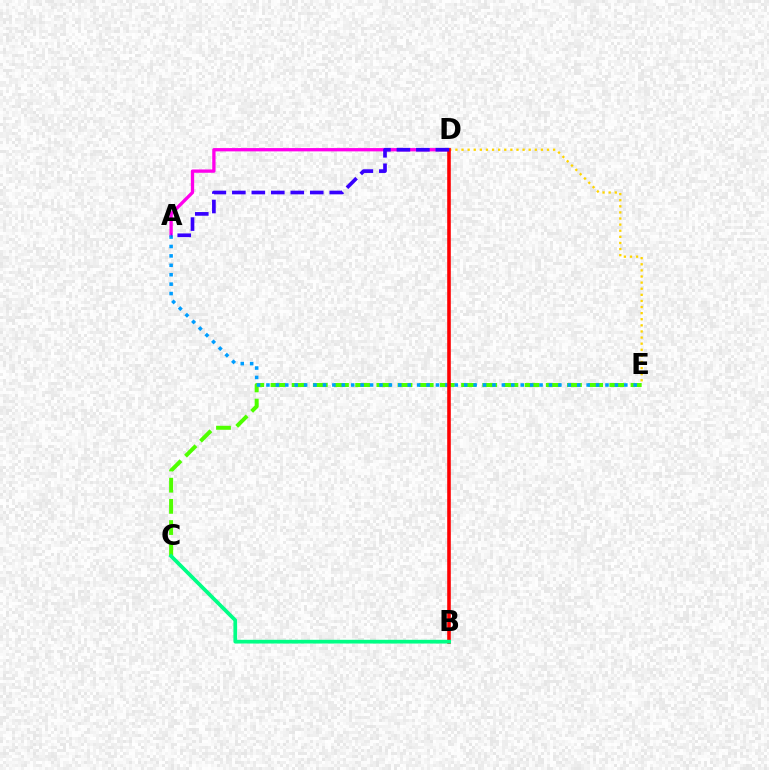{('A', 'D'): [{'color': '#ff00ed', 'line_style': 'solid', 'thickness': 2.38}, {'color': '#3700ff', 'line_style': 'dashed', 'thickness': 2.65}], ('D', 'E'): [{'color': '#ffd500', 'line_style': 'dotted', 'thickness': 1.66}], ('C', 'E'): [{'color': '#4fff00', 'line_style': 'dashed', 'thickness': 2.88}], ('A', 'E'): [{'color': '#009eff', 'line_style': 'dotted', 'thickness': 2.56}], ('B', 'D'): [{'color': '#ff0000', 'line_style': 'solid', 'thickness': 2.59}], ('B', 'C'): [{'color': '#00ff86', 'line_style': 'solid', 'thickness': 2.69}]}